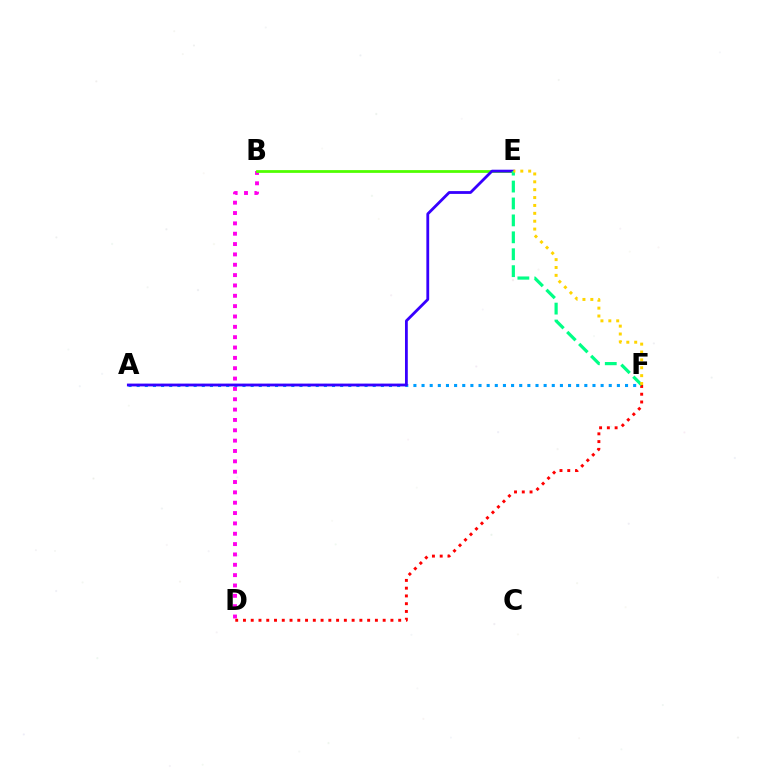{('B', 'D'): [{'color': '#ff00ed', 'line_style': 'dotted', 'thickness': 2.81}], ('B', 'E'): [{'color': '#4fff00', 'line_style': 'solid', 'thickness': 1.99}], ('A', 'F'): [{'color': '#009eff', 'line_style': 'dotted', 'thickness': 2.21}], ('A', 'E'): [{'color': '#3700ff', 'line_style': 'solid', 'thickness': 2.02}], ('D', 'F'): [{'color': '#ff0000', 'line_style': 'dotted', 'thickness': 2.11}], ('E', 'F'): [{'color': '#00ff86', 'line_style': 'dashed', 'thickness': 2.3}, {'color': '#ffd500', 'line_style': 'dotted', 'thickness': 2.14}]}